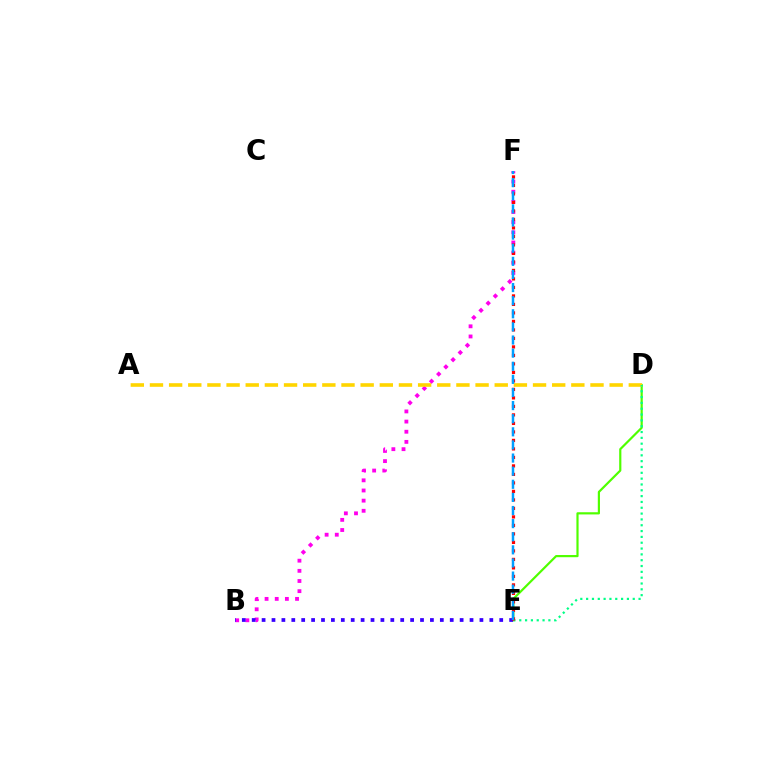{('B', 'F'): [{'color': '#ff00ed', 'line_style': 'dotted', 'thickness': 2.76}], ('D', 'E'): [{'color': '#4fff00', 'line_style': 'solid', 'thickness': 1.58}, {'color': '#00ff86', 'line_style': 'dotted', 'thickness': 1.58}], ('A', 'D'): [{'color': '#ffd500', 'line_style': 'dashed', 'thickness': 2.6}], ('B', 'E'): [{'color': '#3700ff', 'line_style': 'dotted', 'thickness': 2.69}], ('E', 'F'): [{'color': '#ff0000', 'line_style': 'dotted', 'thickness': 2.31}, {'color': '#009eff', 'line_style': 'dashed', 'thickness': 1.78}]}